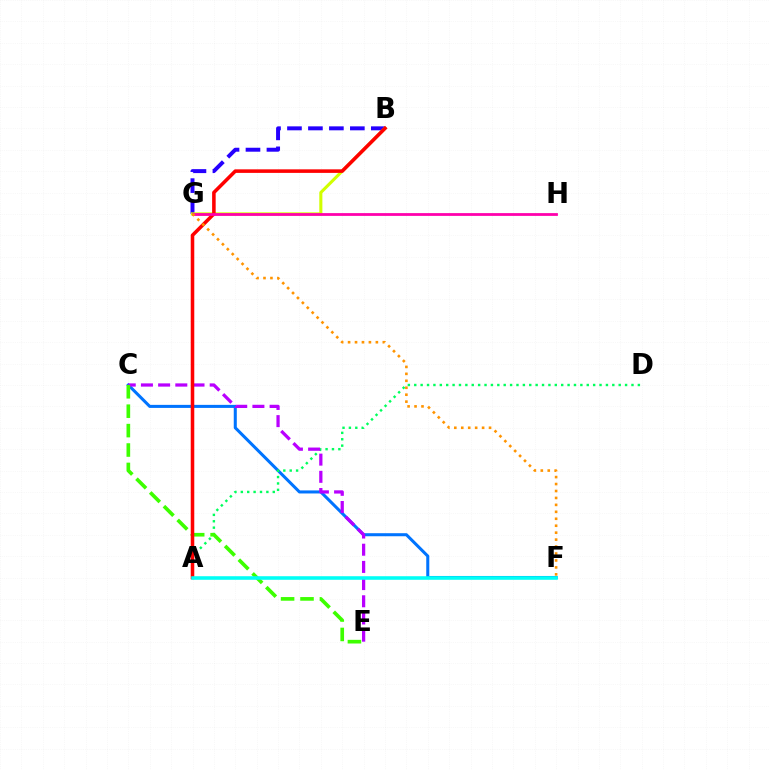{('B', 'G'): [{'color': '#2500ff', 'line_style': 'dashed', 'thickness': 2.85}, {'color': '#d1ff00', 'line_style': 'solid', 'thickness': 2.22}], ('C', 'F'): [{'color': '#0074ff', 'line_style': 'solid', 'thickness': 2.19}], ('A', 'D'): [{'color': '#00ff5c', 'line_style': 'dotted', 'thickness': 1.74}], ('C', 'E'): [{'color': '#b900ff', 'line_style': 'dashed', 'thickness': 2.34}, {'color': '#3dff00', 'line_style': 'dashed', 'thickness': 2.64}], ('A', 'B'): [{'color': '#ff0000', 'line_style': 'solid', 'thickness': 2.55}], ('G', 'H'): [{'color': '#ff00ac', 'line_style': 'solid', 'thickness': 2.0}], ('F', 'G'): [{'color': '#ff9400', 'line_style': 'dotted', 'thickness': 1.89}], ('A', 'F'): [{'color': '#00fff6', 'line_style': 'solid', 'thickness': 2.57}]}